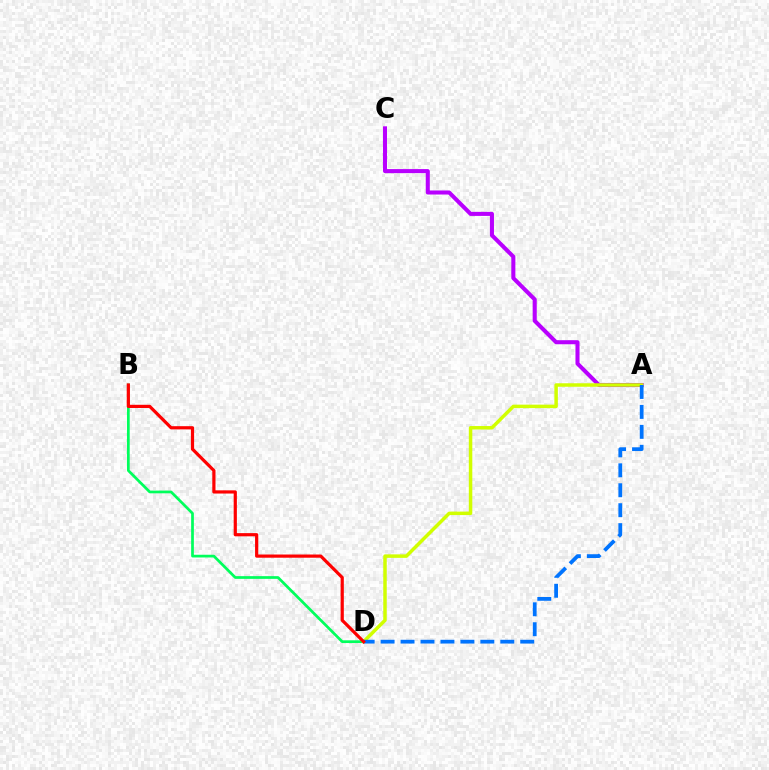{('B', 'D'): [{'color': '#00ff5c', 'line_style': 'solid', 'thickness': 1.96}, {'color': '#ff0000', 'line_style': 'solid', 'thickness': 2.3}], ('A', 'C'): [{'color': '#b900ff', 'line_style': 'solid', 'thickness': 2.92}], ('A', 'D'): [{'color': '#d1ff00', 'line_style': 'solid', 'thickness': 2.51}, {'color': '#0074ff', 'line_style': 'dashed', 'thickness': 2.71}]}